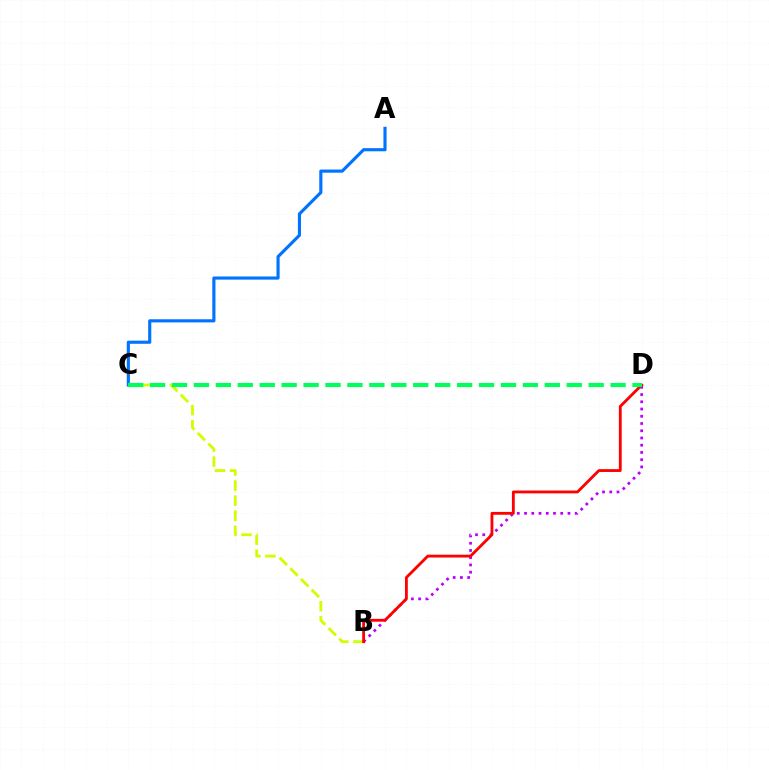{('B', 'D'): [{'color': '#b900ff', 'line_style': 'dotted', 'thickness': 1.97}, {'color': '#ff0000', 'line_style': 'solid', 'thickness': 2.03}], ('A', 'C'): [{'color': '#0074ff', 'line_style': 'solid', 'thickness': 2.26}], ('B', 'C'): [{'color': '#d1ff00', 'line_style': 'dashed', 'thickness': 2.05}], ('C', 'D'): [{'color': '#00ff5c', 'line_style': 'dashed', 'thickness': 2.98}]}